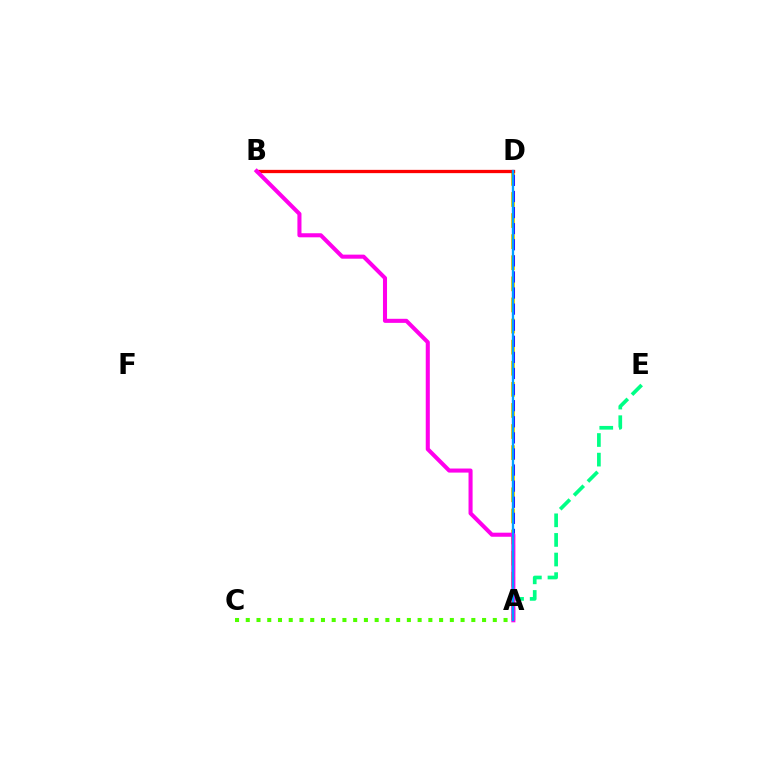{('A', 'E'): [{'color': '#00ff86', 'line_style': 'dashed', 'thickness': 2.66}], ('A', 'D'): [{'color': '#ffd500', 'line_style': 'dashed', 'thickness': 2.87}, {'color': '#3700ff', 'line_style': 'dashed', 'thickness': 2.19}, {'color': '#009eff', 'line_style': 'solid', 'thickness': 1.68}], ('B', 'D'): [{'color': '#ff0000', 'line_style': 'solid', 'thickness': 2.36}], ('A', 'B'): [{'color': '#ff00ed', 'line_style': 'solid', 'thickness': 2.93}], ('A', 'C'): [{'color': '#4fff00', 'line_style': 'dotted', 'thickness': 2.92}]}